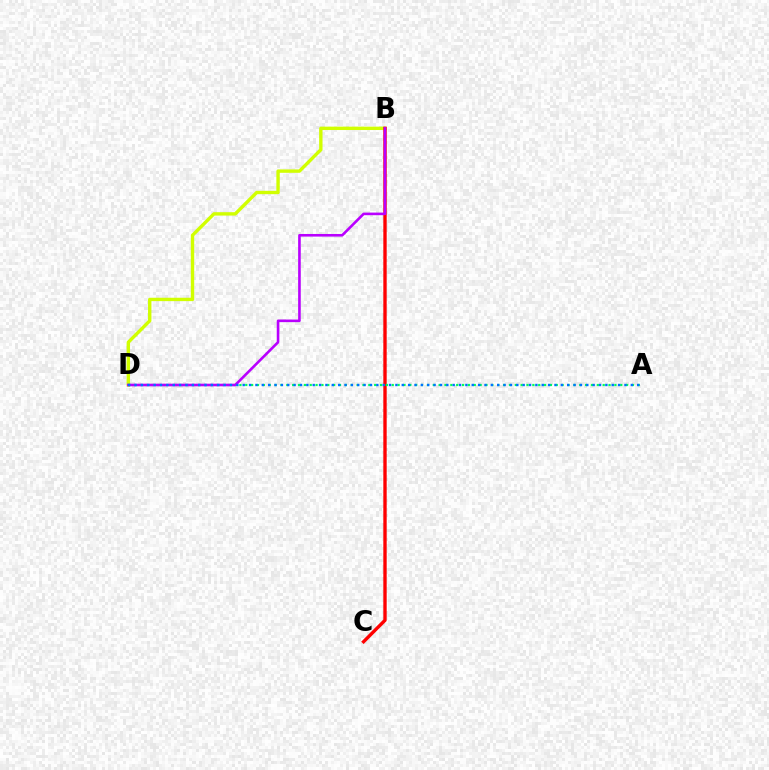{('B', 'D'): [{'color': '#d1ff00', 'line_style': 'solid', 'thickness': 2.43}, {'color': '#b900ff', 'line_style': 'solid', 'thickness': 1.88}], ('B', 'C'): [{'color': '#ff0000', 'line_style': 'solid', 'thickness': 2.43}], ('A', 'D'): [{'color': '#00ff5c', 'line_style': 'dotted', 'thickness': 1.59}, {'color': '#0074ff', 'line_style': 'dotted', 'thickness': 1.73}]}